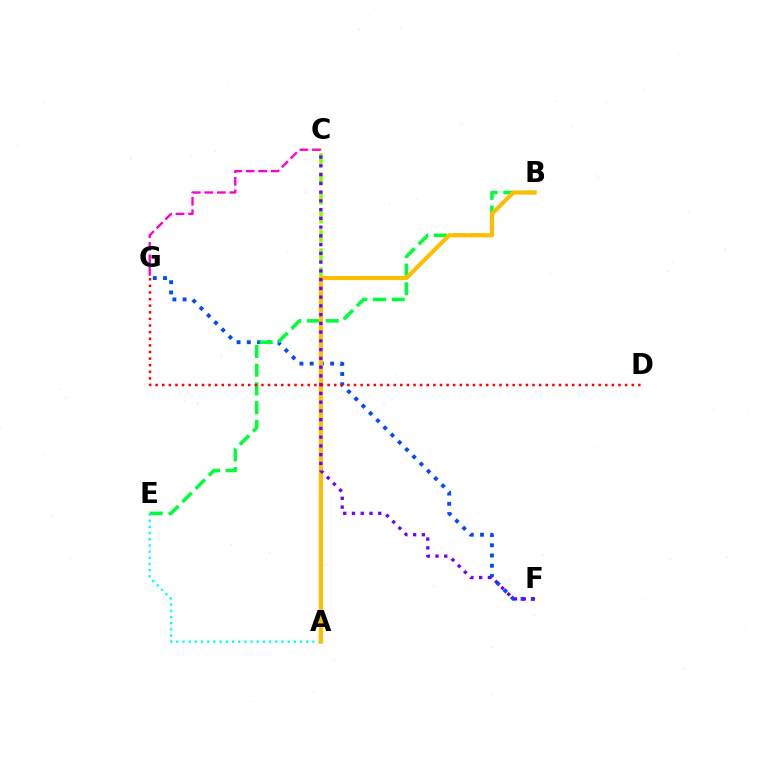{('F', 'G'): [{'color': '#004bff', 'line_style': 'dotted', 'thickness': 2.78}], ('A', 'E'): [{'color': '#00fff6', 'line_style': 'dotted', 'thickness': 1.68}], ('B', 'E'): [{'color': '#00ff39', 'line_style': 'dashed', 'thickness': 2.54}], ('A', 'C'): [{'color': '#84ff00', 'line_style': 'dashed', 'thickness': 2.58}], ('A', 'B'): [{'color': '#ffbd00', 'line_style': 'solid', 'thickness': 2.97}], ('C', 'F'): [{'color': '#7200ff', 'line_style': 'dotted', 'thickness': 2.38}], ('C', 'G'): [{'color': '#ff00cf', 'line_style': 'dashed', 'thickness': 1.7}], ('D', 'G'): [{'color': '#ff0000', 'line_style': 'dotted', 'thickness': 1.8}]}